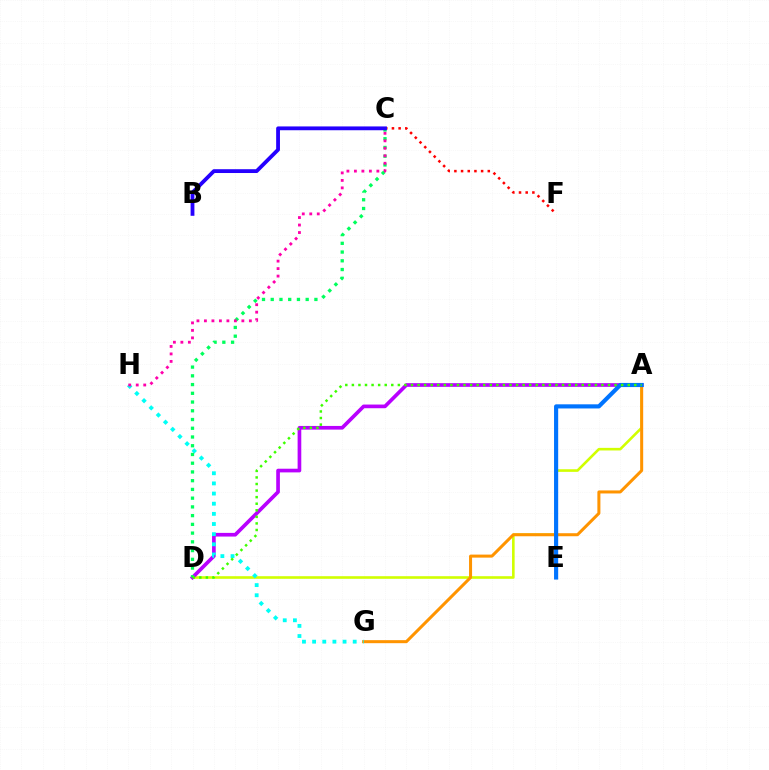{('A', 'D'): [{'color': '#d1ff00', 'line_style': 'solid', 'thickness': 1.88}, {'color': '#b900ff', 'line_style': 'solid', 'thickness': 2.65}, {'color': '#3dff00', 'line_style': 'dotted', 'thickness': 1.78}], ('C', 'F'): [{'color': '#ff0000', 'line_style': 'dotted', 'thickness': 1.82}], ('A', 'G'): [{'color': '#ff9400', 'line_style': 'solid', 'thickness': 2.18}], ('G', 'H'): [{'color': '#00fff6', 'line_style': 'dotted', 'thickness': 2.76}], ('C', 'D'): [{'color': '#00ff5c', 'line_style': 'dotted', 'thickness': 2.37}], ('B', 'C'): [{'color': '#2500ff', 'line_style': 'solid', 'thickness': 2.74}], ('A', 'E'): [{'color': '#0074ff', 'line_style': 'solid', 'thickness': 2.98}], ('C', 'H'): [{'color': '#ff00ac', 'line_style': 'dotted', 'thickness': 2.03}]}